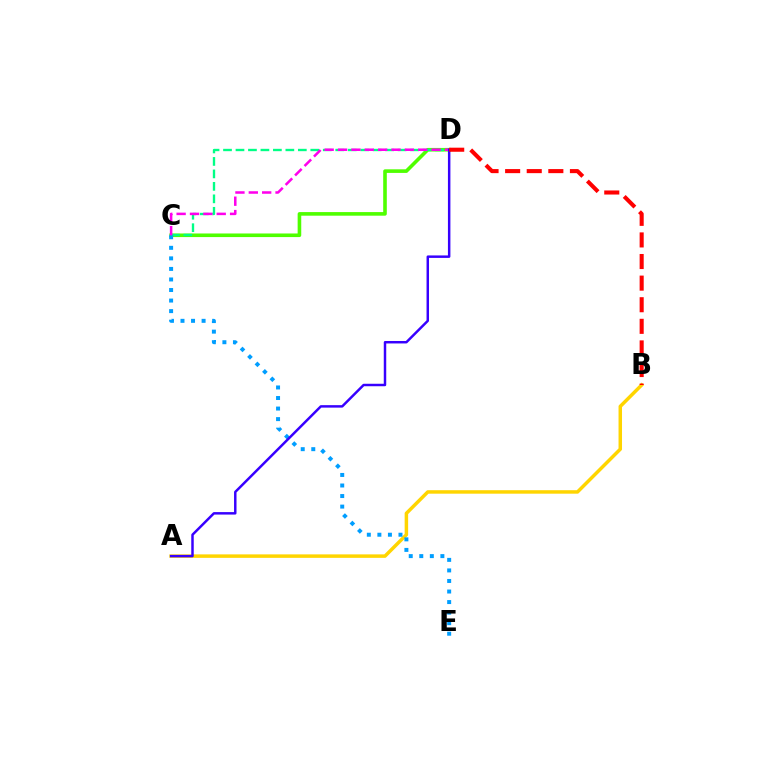{('C', 'D'): [{'color': '#4fff00', 'line_style': 'solid', 'thickness': 2.59}, {'color': '#00ff86', 'line_style': 'dashed', 'thickness': 1.69}, {'color': '#ff00ed', 'line_style': 'dashed', 'thickness': 1.82}], ('A', 'B'): [{'color': '#ffd500', 'line_style': 'solid', 'thickness': 2.51}], ('C', 'E'): [{'color': '#009eff', 'line_style': 'dotted', 'thickness': 2.87}], ('A', 'D'): [{'color': '#3700ff', 'line_style': 'solid', 'thickness': 1.78}], ('B', 'D'): [{'color': '#ff0000', 'line_style': 'dashed', 'thickness': 2.93}]}